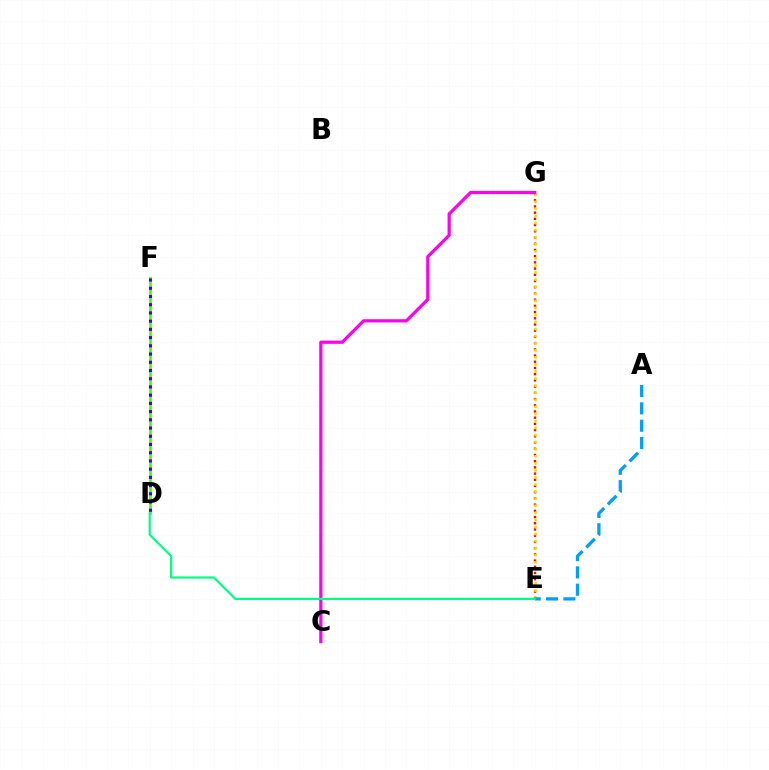{('E', 'G'): [{'color': '#ff0000', 'line_style': 'dotted', 'thickness': 1.69}, {'color': '#ffd500', 'line_style': 'dotted', 'thickness': 1.92}], ('D', 'F'): [{'color': '#4fff00', 'line_style': 'solid', 'thickness': 2.02}, {'color': '#3700ff', 'line_style': 'dotted', 'thickness': 2.23}], ('A', 'E'): [{'color': '#009eff', 'line_style': 'dashed', 'thickness': 2.35}], ('C', 'G'): [{'color': '#ff00ed', 'line_style': 'solid', 'thickness': 2.31}], ('D', 'E'): [{'color': '#00ff86', 'line_style': 'solid', 'thickness': 1.58}]}